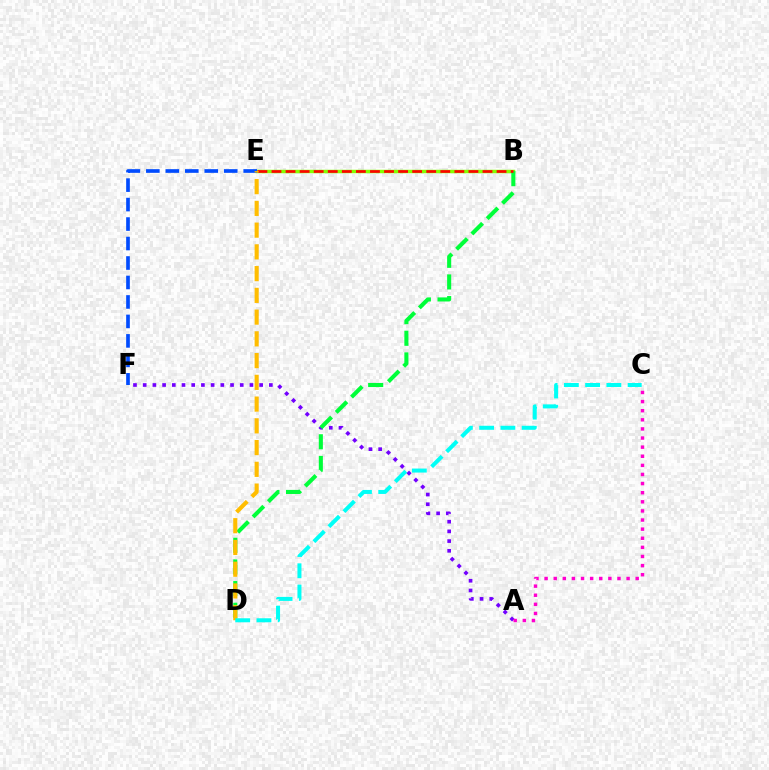{('B', 'E'): [{'color': '#84ff00', 'line_style': 'solid', 'thickness': 2.5}, {'color': '#ff0000', 'line_style': 'dashed', 'thickness': 1.91}], ('A', 'F'): [{'color': '#7200ff', 'line_style': 'dotted', 'thickness': 2.64}], ('B', 'D'): [{'color': '#00ff39', 'line_style': 'dashed', 'thickness': 2.94}], ('E', 'F'): [{'color': '#004bff', 'line_style': 'dashed', 'thickness': 2.65}], ('A', 'C'): [{'color': '#ff00cf', 'line_style': 'dotted', 'thickness': 2.48}], ('D', 'E'): [{'color': '#ffbd00', 'line_style': 'dashed', 'thickness': 2.95}], ('C', 'D'): [{'color': '#00fff6', 'line_style': 'dashed', 'thickness': 2.89}]}